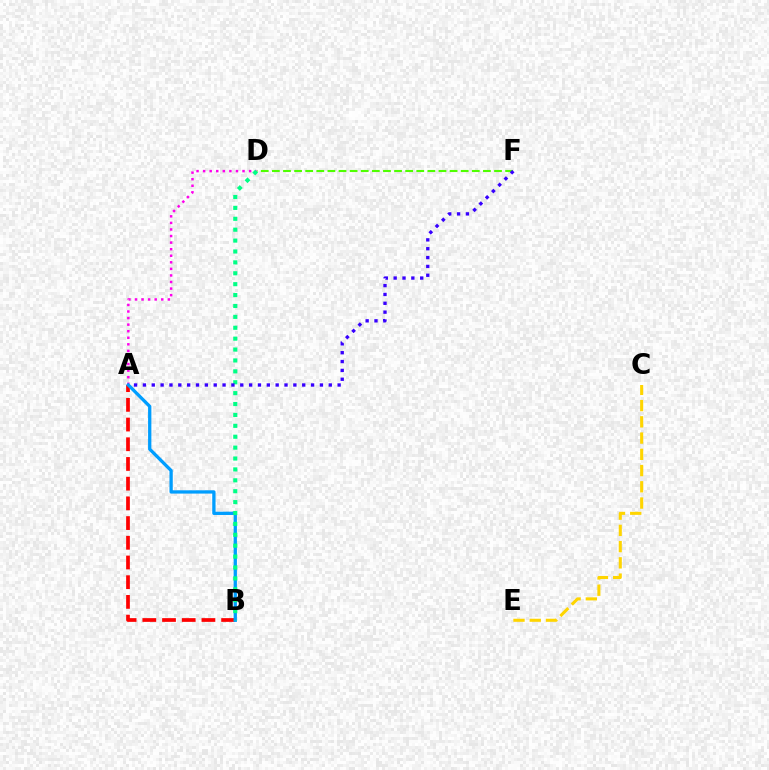{('A', 'B'): [{'color': '#ff0000', 'line_style': 'dashed', 'thickness': 2.68}, {'color': '#009eff', 'line_style': 'solid', 'thickness': 2.37}], ('A', 'D'): [{'color': '#ff00ed', 'line_style': 'dotted', 'thickness': 1.78}], ('D', 'F'): [{'color': '#4fff00', 'line_style': 'dashed', 'thickness': 1.51}], ('C', 'E'): [{'color': '#ffd500', 'line_style': 'dashed', 'thickness': 2.21}], ('B', 'D'): [{'color': '#00ff86', 'line_style': 'dotted', 'thickness': 2.96}], ('A', 'F'): [{'color': '#3700ff', 'line_style': 'dotted', 'thickness': 2.4}]}